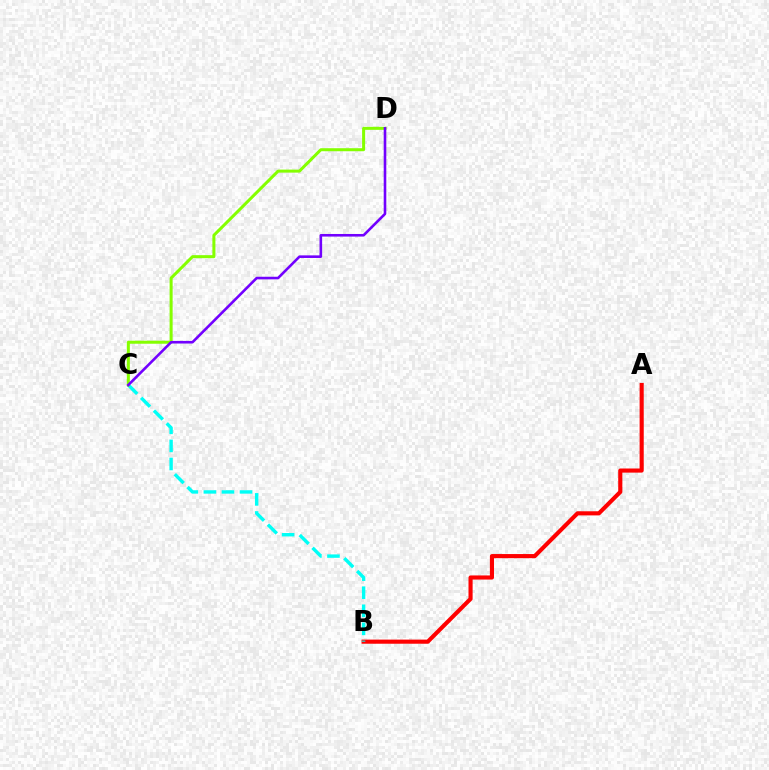{('A', 'B'): [{'color': '#ff0000', 'line_style': 'solid', 'thickness': 2.97}], ('B', 'C'): [{'color': '#00fff6', 'line_style': 'dashed', 'thickness': 2.46}], ('C', 'D'): [{'color': '#84ff00', 'line_style': 'solid', 'thickness': 2.18}, {'color': '#7200ff', 'line_style': 'solid', 'thickness': 1.87}]}